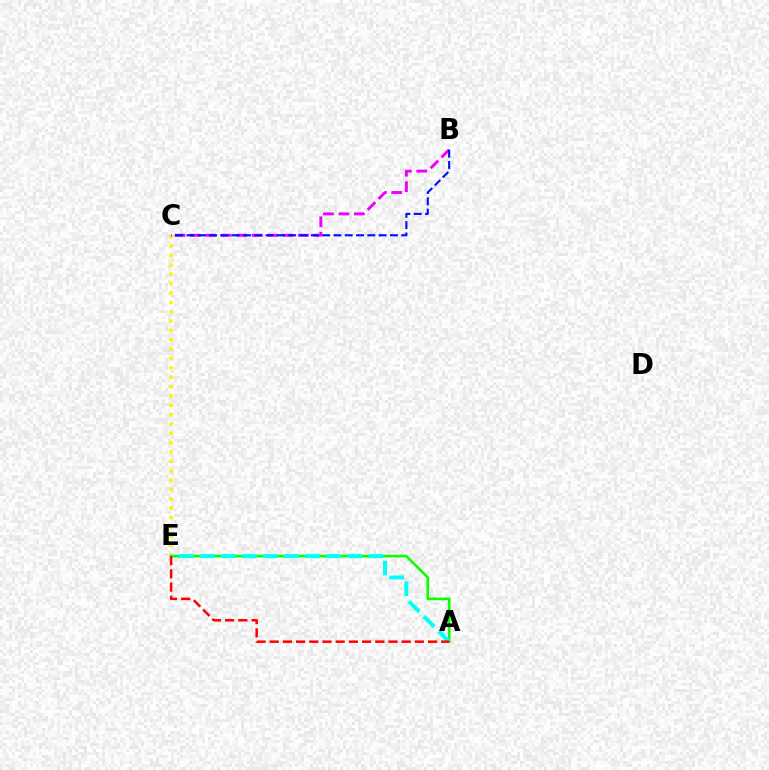{('C', 'E'): [{'color': '#fcf500', 'line_style': 'dotted', 'thickness': 2.54}], ('B', 'C'): [{'color': '#ee00ff', 'line_style': 'dashed', 'thickness': 2.1}, {'color': '#0010ff', 'line_style': 'dashed', 'thickness': 1.54}], ('A', 'E'): [{'color': '#08ff00', 'line_style': 'solid', 'thickness': 1.88}, {'color': '#00fff6', 'line_style': 'dashed', 'thickness': 2.86}, {'color': '#ff0000', 'line_style': 'dashed', 'thickness': 1.79}]}